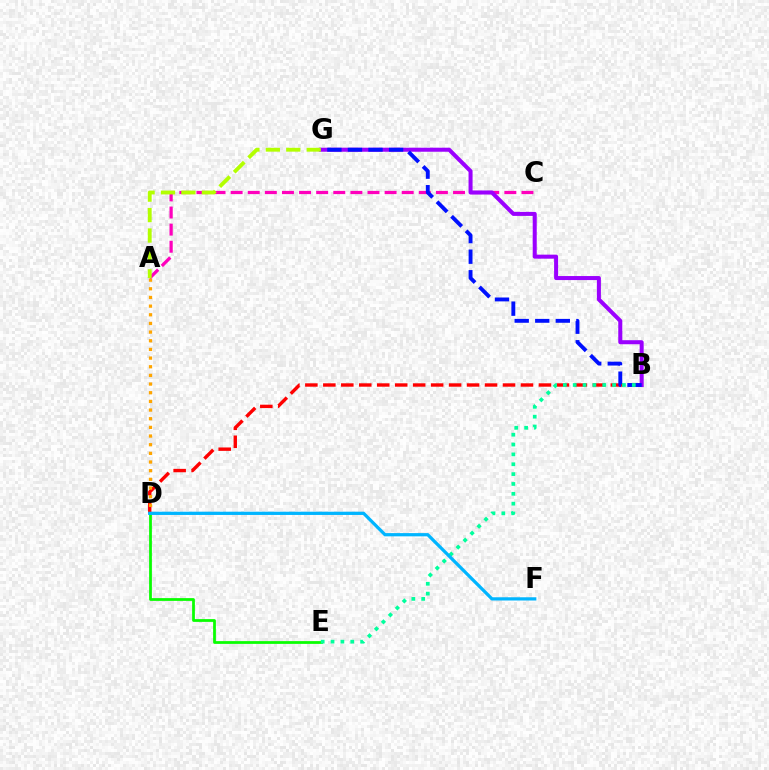{('A', 'C'): [{'color': '#ff00bd', 'line_style': 'dashed', 'thickness': 2.32}], ('B', 'D'): [{'color': '#ff0000', 'line_style': 'dashed', 'thickness': 2.44}], ('A', 'D'): [{'color': '#ffa500', 'line_style': 'dotted', 'thickness': 2.35}], ('B', 'G'): [{'color': '#9b00ff', 'line_style': 'solid', 'thickness': 2.9}, {'color': '#0010ff', 'line_style': 'dashed', 'thickness': 2.79}], ('D', 'E'): [{'color': '#08ff00', 'line_style': 'solid', 'thickness': 1.98}], ('A', 'G'): [{'color': '#b3ff00', 'line_style': 'dashed', 'thickness': 2.78}], ('B', 'E'): [{'color': '#00ff9d', 'line_style': 'dotted', 'thickness': 2.68}], ('D', 'F'): [{'color': '#00b5ff', 'line_style': 'solid', 'thickness': 2.33}]}